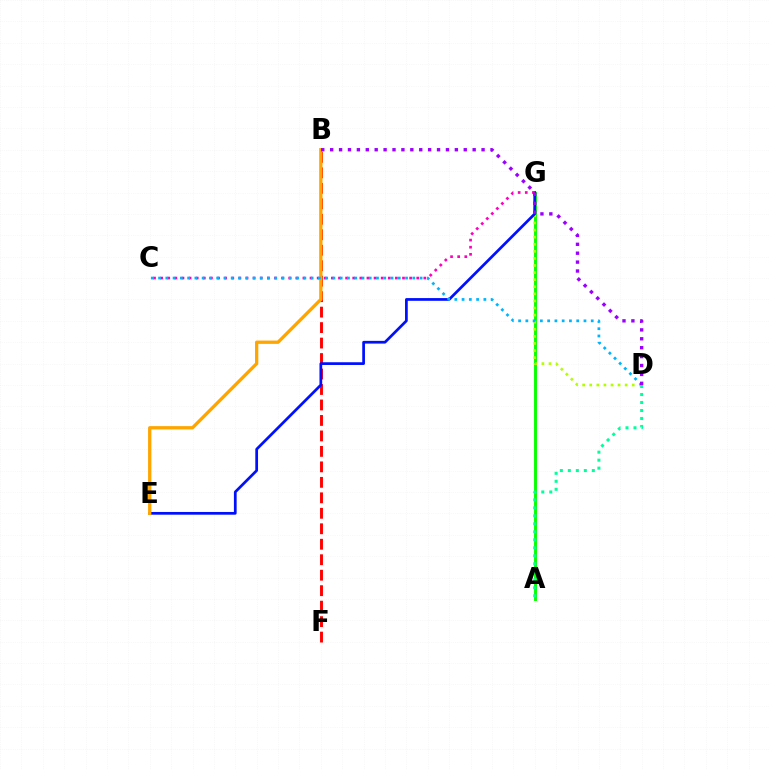{('A', 'G'): [{'color': '#08ff00', 'line_style': 'solid', 'thickness': 2.1}], ('B', 'F'): [{'color': '#ff0000', 'line_style': 'dashed', 'thickness': 2.1}], ('D', 'G'): [{'color': '#b3ff00', 'line_style': 'dotted', 'thickness': 1.93}], ('E', 'G'): [{'color': '#0010ff', 'line_style': 'solid', 'thickness': 1.96}], ('C', 'G'): [{'color': '#ff00bd', 'line_style': 'dotted', 'thickness': 1.93}], ('B', 'E'): [{'color': '#ffa500', 'line_style': 'solid', 'thickness': 2.38}], ('C', 'D'): [{'color': '#00b5ff', 'line_style': 'dotted', 'thickness': 1.97}], ('A', 'D'): [{'color': '#00ff9d', 'line_style': 'dotted', 'thickness': 2.17}], ('B', 'D'): [{'color': '#9b00ff', 'line_style': 'dotted', 'thickness': 2.42}]}